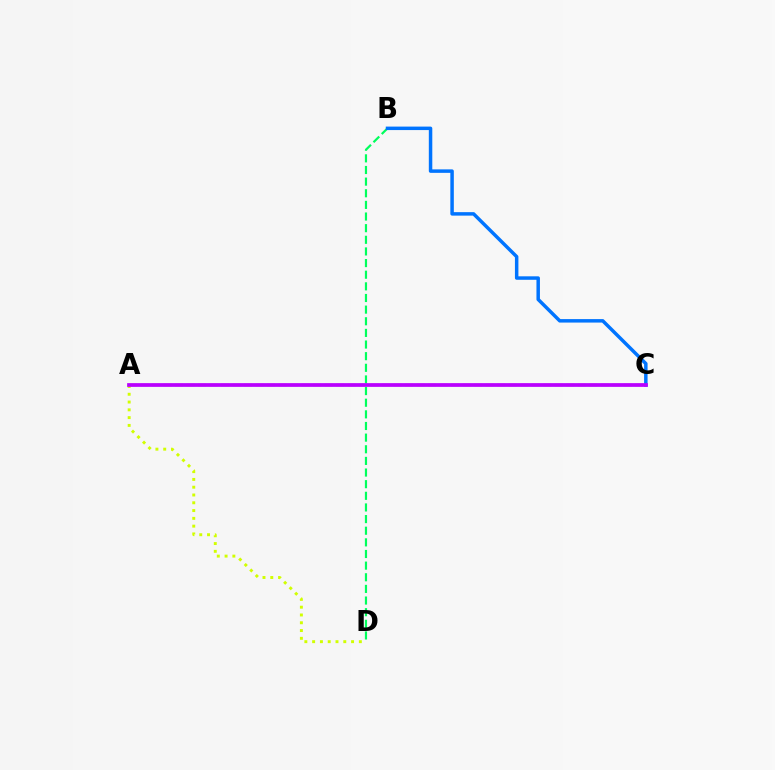{('B', 'D'): [{'color': '#00ff5c', 'line_style': 'dashed', 'thickness': 1.58}], ('A', 'D'): [{'color': '#d1ff00', 'line_style': 'dotted', 'thickness': 2.12}], ('B', 'C'): [{'color': '#0074ff', 'line_style': 'solid', 'thickness': 2.5}], ('A', 'C'): [{'color': '#ff0000', 'line_style': 'dashed', 'thickness': 1.56}, {'color': '#b900ff', 'line_style': 'solid', 'thickness': 2.68}]}